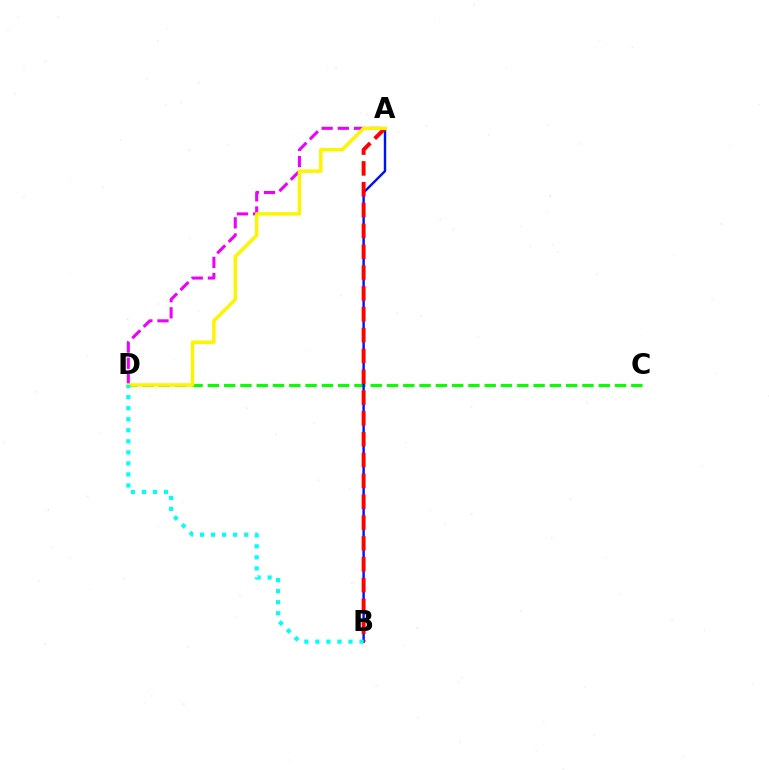{('A', 'D'): [{'color': '#ee00ff', 'line_style': 'dashed', 'thickness': 2.19}, {'color': '#fcf500', 'line_style': 'solid', 'thickness': 2.5}], ('C', 'D'): [{'color': '#08ff00', 'line_style': 'dashed', 'thickness': 2.21}], ('A', 'B'): [{'color': '#0010ff', 'line_style': 'solid', 'thickness': 1.74}, {'color': '#ff0000', 'line_style': 'dashed', 'thickness': 2.83}], ('B', 'D'): [{'color': '#00fff6', 'line_style': 'dotted', 'thickness': 3.0}]}